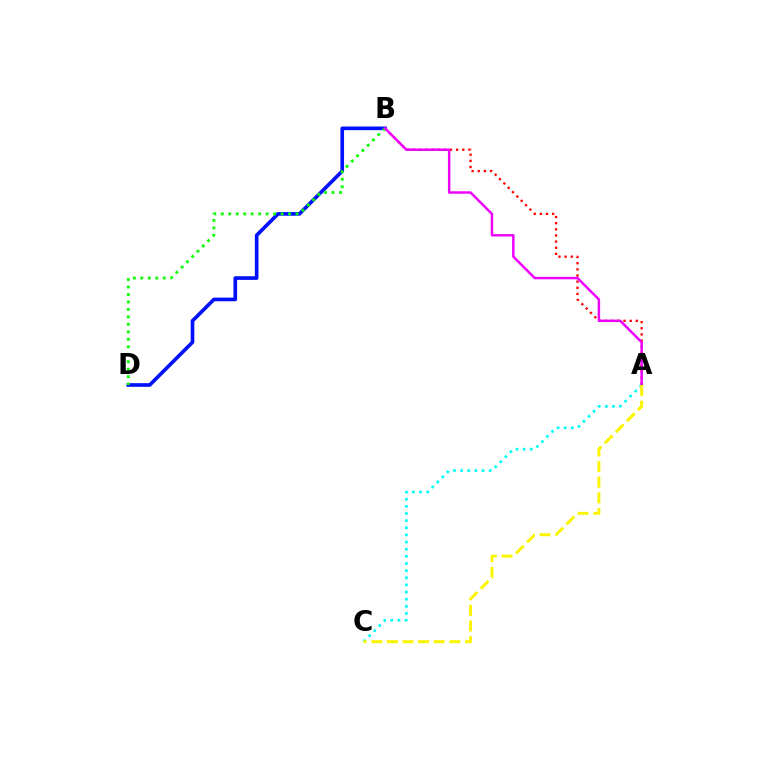{('A', 'B'): [{'color': '#ff0000', 'line_style': 'dotted', 'thickness': 1.67}, {'color': '#ee00ff', 'line_style': 'solid', 'thickness': 1.77}], ('A', 'C'): [{'color': '#00fff6', 'line_style': 'dotted', 'thickness': 1.94}, {'color': '#fcf500', 'line_style': 'dashed', 'thickness': 2.12}], ('B', 'D'): [{'color': '#0010ff', 'line_style': 'solid', 'thickness': 2.63}, {'color': '#08ff00', 'line_style': 'dotted', 'thickness': 2.03}]}